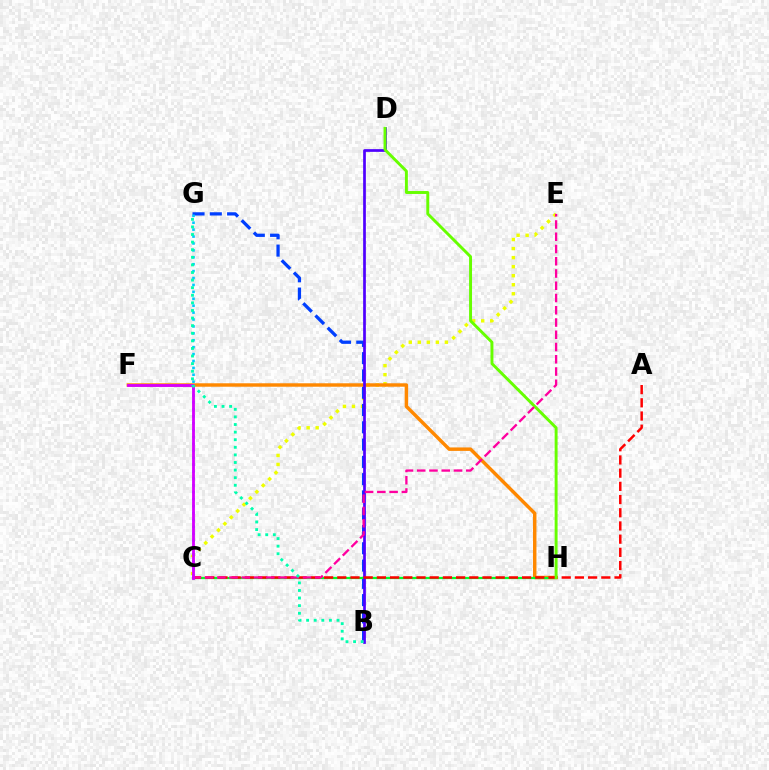{('C', 'E'): [{'color': '#eeff00', 'line_style': 'dotted', 'thickness': 2.45}, {'color': '#ff00a0', 'line_style': 'dashed', 'thickness': 1.66}], ('B', 'G'): [{'color': '#003fff', 'line_style': 'dashed', 'thickness': 2.35}, {'color': '#00ffaf', 'line_style': 'dotted', 'thickness': 2.06}], ('F', 'H'): [{'color': '#ff8800', 'line_style': 'solid', 'thickness': 2.48}], ('C', 'H'): [{'color': '#00ff27', 'line_style': 'solid', 'thickness': 1.61}], ('B', 'D'): [{'color': '#4f00ff', 'line_style': 'solid', 'thickness': 1.95}], ('A', 'C'): [{'color': '#ff0000', 'line_style': 'dashed', 'thickness': 1.79}], ('D', 'H'): [{'color': '#66ff00', 'line_style': 'solid', 'thickness': 2.11}], ('C', 'G'): [{'color': '#00c7ff', 'line_style': 'dotted', 'thickness': 1.88}], ('C', 'F'): [{'color': '#d600ff', 'line_style': 'solid', 'thickness': 2.03}]}